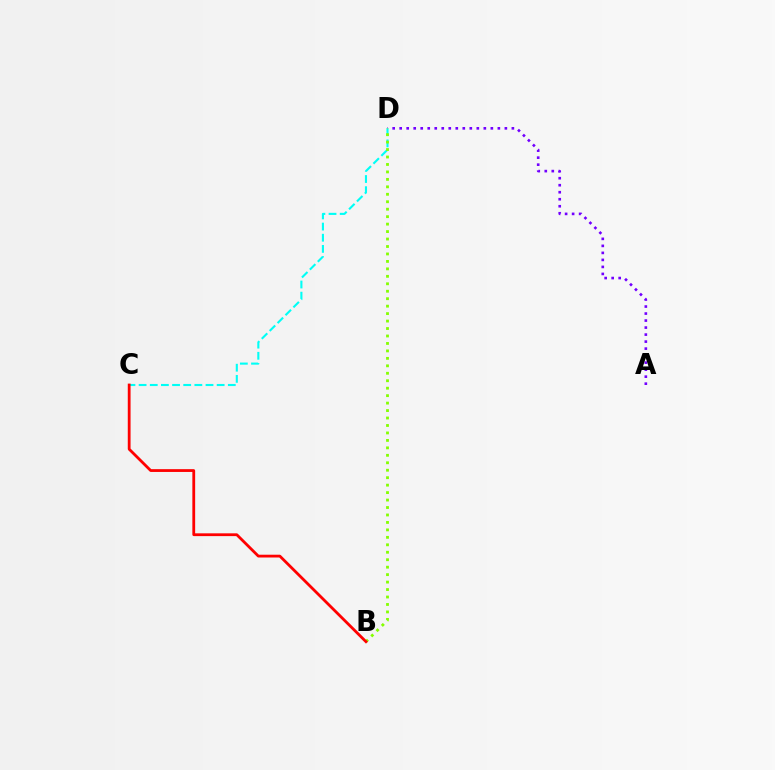{('A', 'D'): [{'color': '#7200ff', 'line_style': 'dotted', 'thickness': 1.91}], ('C', 'D'): [{'color': '#00fff6', 'line_style': 'dashed', 'thickness': 1.51}], ('B', 'D'): [{'color': '#84ff00', 'line_style': 'dotted', 'thickness': 2.03}], ('B', 'C'): [{'color': '#ff0000', 'line_style': 'solid', 'thickness': 2.01}]}